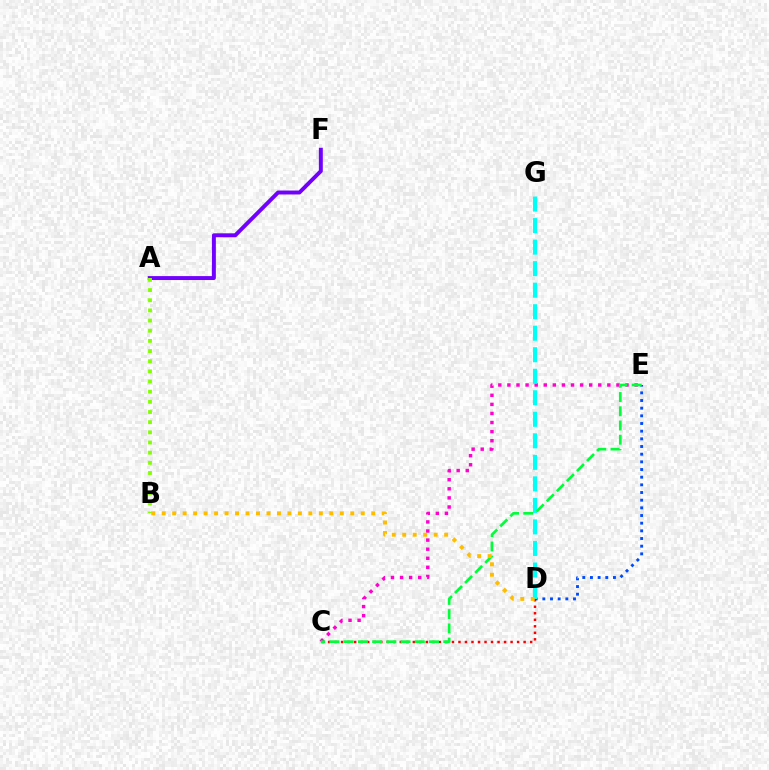{('C', 'E'): [{'color': '#ff00cf', 'line_style': 'dotted', 'thickness': 2.47}, {'color': '#00ff39', 'line_style': 'dashed', 'thickness': 1.93}], ('D', 'E'): [{'color': '#004bff', 'line_style': 'dotted', 'thickness': 2.08}], ('A', 'F'): [{'color': '#7200ff', 'line_style': 'solid', 'thickness': 2.83}], ('C', 'D'): [{'color': '#ff0000', 'line_style': 'dotted', 'thickness': 1.77}], ('D', 'G'): [{'color': '#00fff6', 'line_style': 'dashed', 'thickness': 2.92}], ('A', 'B'): [{'color': '#84ff00', 'line_style': 'dotted', 'thickness': 2.76}], ('B', 'D'): [{'color': '#ffbd00', 'line_style': 'dotted', 'thickness': 2.85}]}